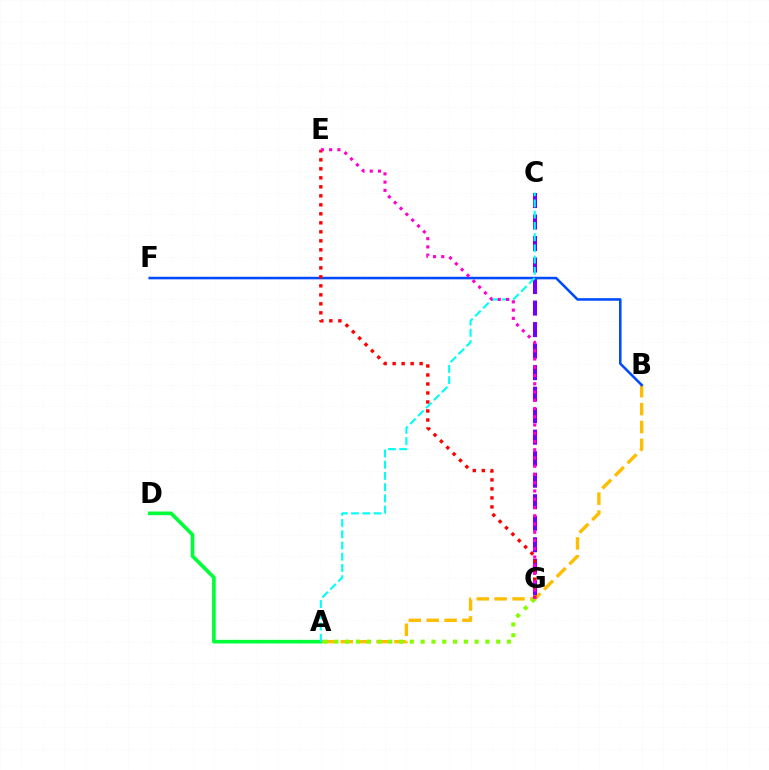{('A', 'B'): [{'color': '#ffbd00', 'line_style': 'dashed', 'thickness': 2.43}], ('A', 'D'): [{'color': '#00ff39', 'line_style': 'solid', 'thickness': 2.63}], ('C', 'G'): [{'color': '#7200ff', 'line_style': 'dashed', 'thickness': 2.92}], ('A', 'G'): [{'color': '#84ff00', 'line_style': 'dotted', 'thickness': 2.93}], ('B', 'F'): [{'color': '#004bff', 'line_style': 'solid', 'thickness': 1.84}], ('E', 'G'): [{'color': '#ff0000', 'line_style': 'dotted', 'thickness': 2.45}, {'color': '#ff00cf', 'line_style': 'dotted', 'thickness': 2.24}], ('A', 'C'): [{'color': '#00fff6', 'line_style': 'dashed', 'thickness': 1.53}]}